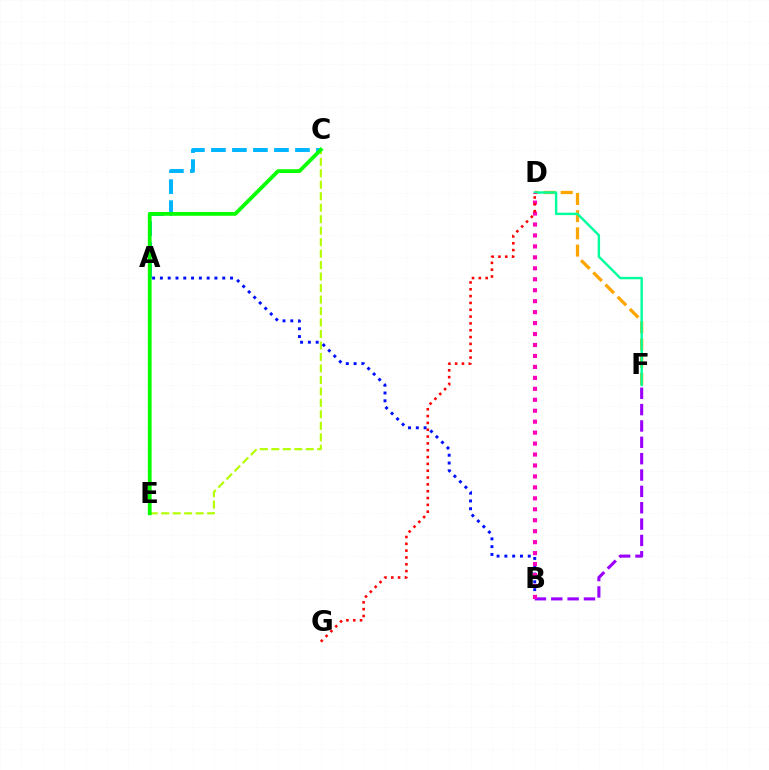{('A', 'C'): [{'color': '#00b5ff', 'line_style': 'dashed', 'thickness': 2.85}], ('C', 'E'): [{'color': '#b3ff00', 'line_style': 'dashed', 'thickness': 1.56}, {'color': '#08ff00', 'line_style': 'solid', 'thickness': 2.72}], ('D', 'F'): [{'color': '#ffa500', 'line_style': 'dashed', 'thickness': 2.34}, {'color': '#00ff9d', 'line_style': 'solid', 'thickness': 1.73}], ('A', 'B'): [{'color': '#0010ff', 'line_style': 'dotted', 'thickness': 2.12}], ('B', 'F'): [{'color': '#9b00ff', 'line_style': 'dashed', 'thickness': 2.22}], ('B', 'D'): [{'color': '#ff00bd', 'line_style': 'dotted', 'thickness': 2.98}], ('D', 'G'): [{'color': '#ff0000', 'line_style': 'dotted', 'thickness': 1.86}]}